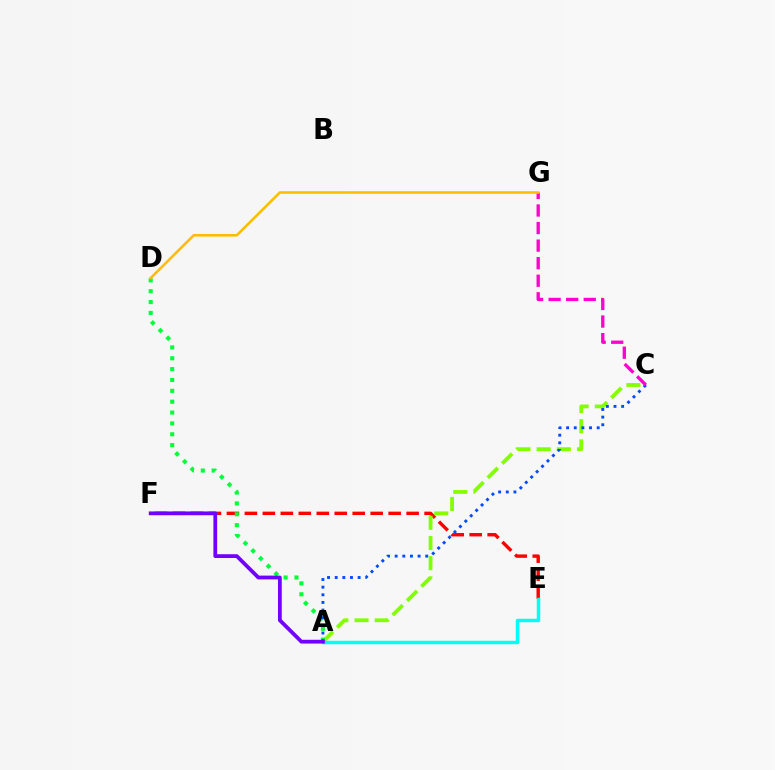{('E', 'F'): [{'color': '#ff0000', 'line_style': 'dashed', 'thickness': 2.44}], ('A', 'C'): [{'color': '#84ff00', 'line_style': 'dashed', 'thickness': 2.74}, {'color': '#004bff', 'line_style': 'dotted', 'thickness': 2.08}], ('A', 'D'): [{'color': '#00ff39', 'line_style': 'dotted', 'thickness': 2.95}], ('A', 'E'): [{'color': '#00fff6', 'line_style': 'solid', 'thickness': 2.49}], ('A', 'F'): [{'color': '#7200ff', 'line_style': 'solid', 'thickness': 2.72}], ('C', 'G'): [{'color': '#ff00cf', 'line_style': 'dashed', 'thickness': 2.39}], ('D', 'G'): [{'color': '#ffbd00', 'line_style': 'solid', 'thickness': 1.86}]}